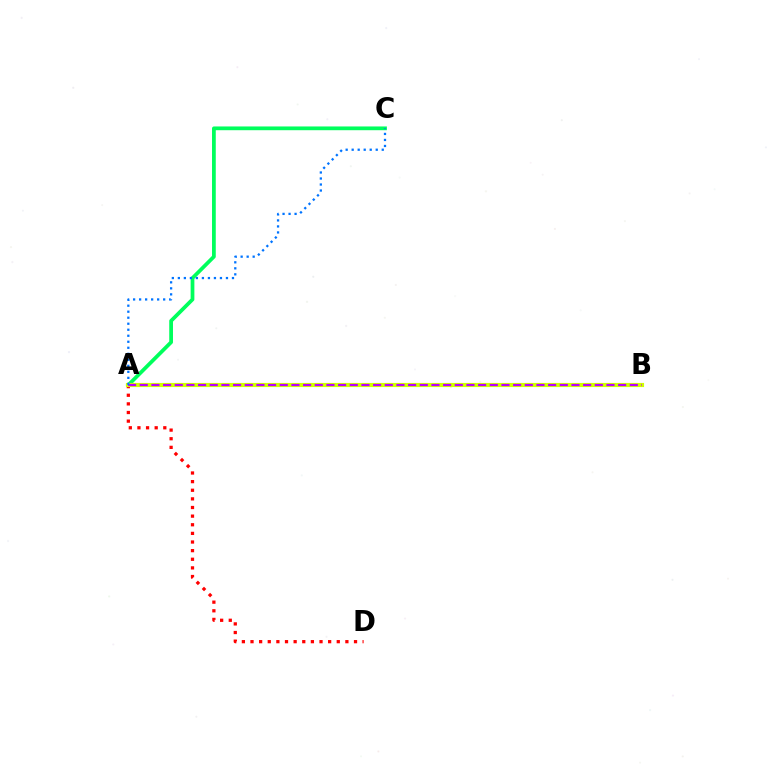{('A', 'C'): [{'color': '#00ff5c', 'line_style': 'solid', 'thickness': 2.7}, {'color': '#0074ff', 'line_style': 'dotted', 'thickness': 1.63}], ('A', 'D'): [{'color': '#ff0000', 'line_style': 'dotted', 'thickness': 2.34}], ('A', 'B'): [{'color': '#d1ff00', 'line_style': 'solid', 'thickness': 2.98}, {'color': '#b900ff', 'line_style': 'dashed', 'thickness': 1.59}]}